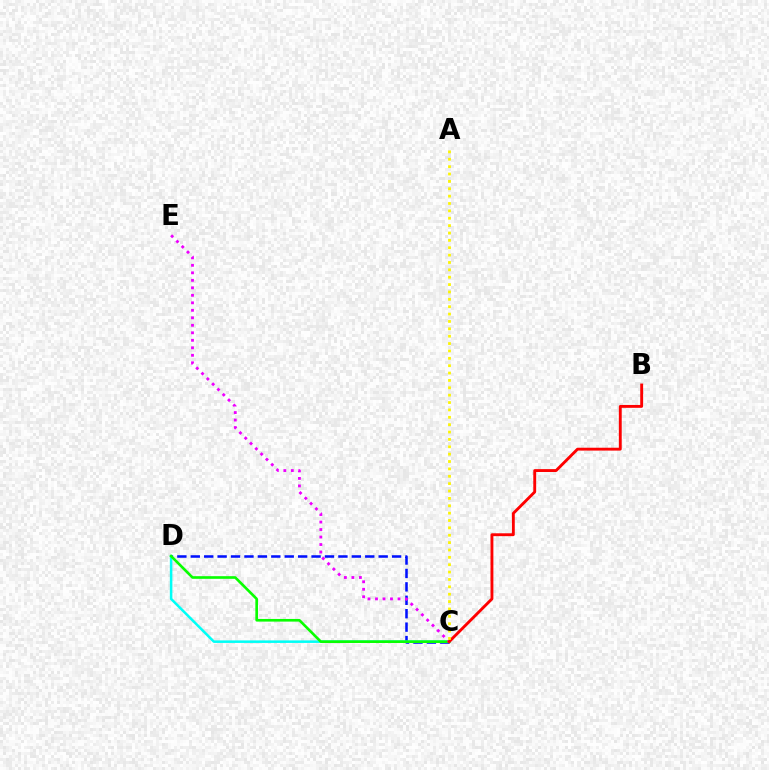{('C', 'D'): [{'color': '#0010ff', 'line_style': 'dashed', 'thickness': 1.82}, {'color': '#00fff6', 'line_style': 'solid', 'thickness': 1.82}, {'color': '#08ff00', 'line_style': 'solid', 'thickness': 1.91}], ('C', 'E'): [{'color': '#ee00ff', 'line_style': 'dotted', 'thickness': 2.04}], ('B', 'C'): [{'color': '#ff0000', 'line_style': 'solid', 'thickness': 2.07}], ('A', 'C'): [{'color': '#fcf500', 'line_style': 'dotted', 'thickness': 2.0}]}